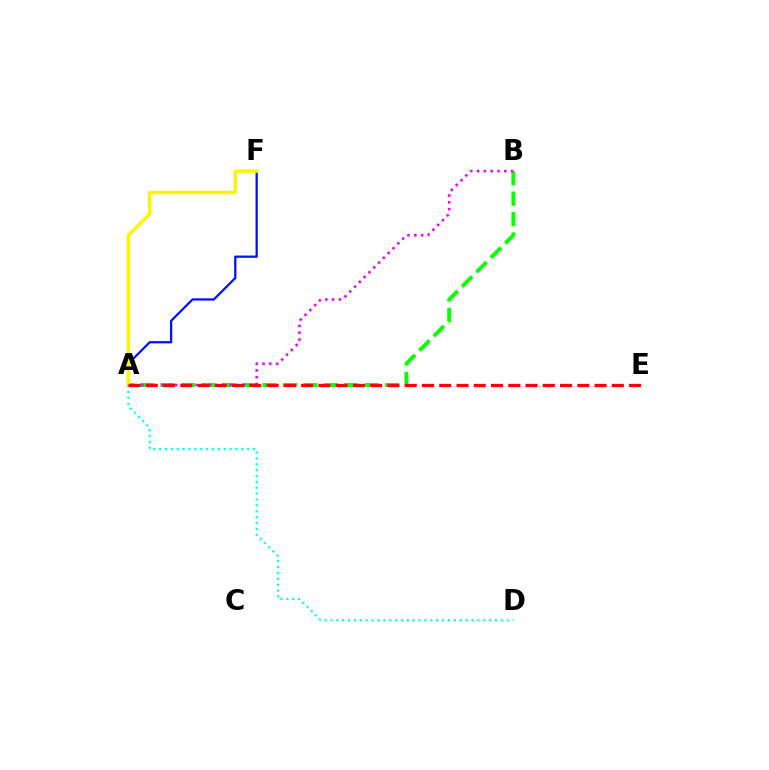{('A', 'B'): [{'color': '#08ff00', 'line_style': 'dashed', 'thickness': 2.77}, {'color': '#ee00ff', 'line_style': 'dotted', 'thickness': 1.85}], ('A', 'F'): [{'color': '#0010ff', 'line_style': 'solid', 'thickness': 1.62}, {'color': '#fcf500', 'line_style': 'solid', 'thickness': 2.47}], ('A', 'D'): [{'color': '#00fff6', 'line_style': 'dotted', 'thickness': 1.6}], ('A', 'E'): [{'color': '#ff0000', 'line_style': 'dashed', 'thickness': 2.34}]}